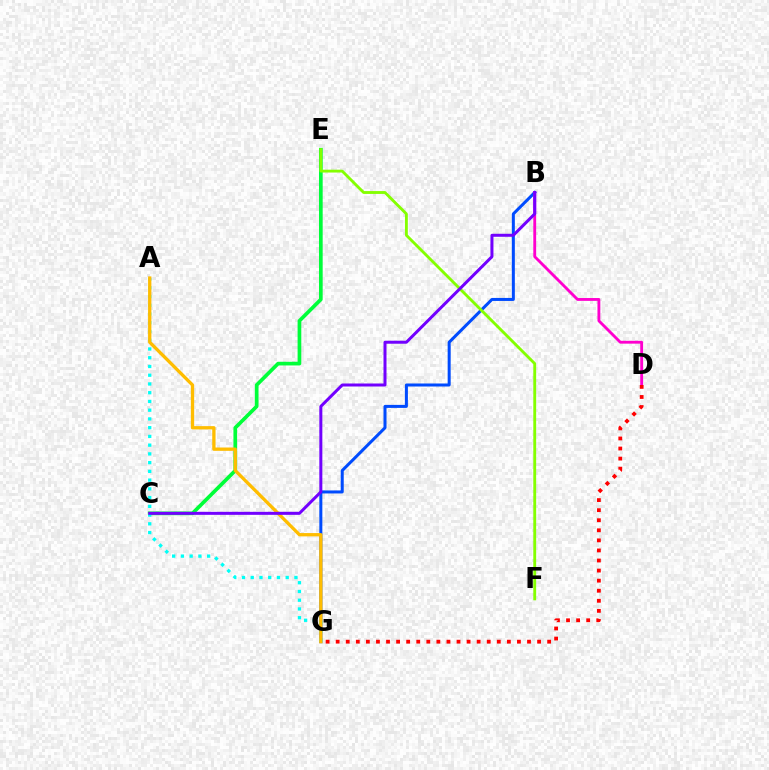{('B', 'G'): [{'color': '#004bff', 'line_style': 'solid', 'thickness': 2.17}], ('C', 'E'): [{'color': '#00ff39', 'line_style': 'solid', 'thickness': 2.65}], ('B', 'D'): [{'color': '#ff00cf', 'line_style': 'solid', 'thickness': 2.05}], ('A', 'G'): [{'color': '#00fff6', 'line_style': 'dotted', 'thickness': 2.38}, {'color': '#ffbd00', 'line_style': 'solid', 'thickness': 2.38}], ('E', 'F'): [{'color': '#84ff00', 'line_style': 'solid', 'thickness': 2.05}], ('D', 'G'): [{'color': '#ff0000', 'line_style': 'dotted', 'thickness': 2.74}], ('B', 'C'): [{'color': '#7200ff', 'line_style': 'solid', 'thickness': 2.16}]}